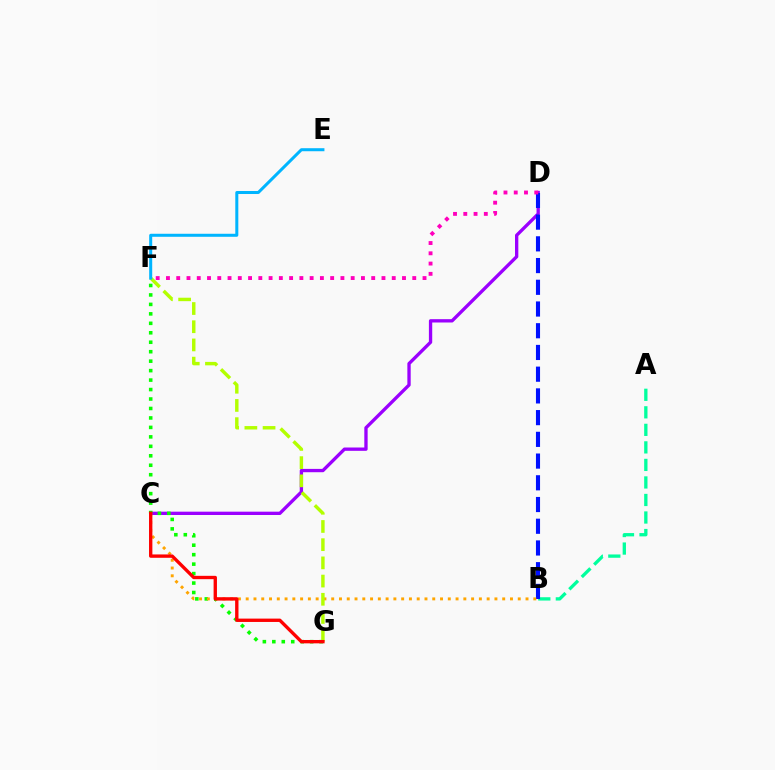{('A', 'B'): [{'color': '#00ff9d', 'line_style': 'dashed', 'thickness': 2.38}], ('C', 'D'): [{'color': '#9b00ff', 'line_style': 'solid', 'thickness': 2.39}], ('F', 'G'): [{'color': '#08ff00', 'line_style': 'dotted', 'thickness': 2.57}, {'color': '#b3ff00', 'line_style': 'dashed', 'thickness': 2.47}], ('B', 'D'): [{'color': '#0010ff', 'line_style': 'dashed', 'thickness': 2.95}], ('B', 'C'): [{'color': '#ffa500', 'line_style': 'dotted', 'thickness': 2.11}], ('D', 'F'): [{'color': '#ff00bd', 'line_style': 'dotted', 'thickness': 2.79}], ('C', 'G'): [{'color': '#ff0000', 'line_style': 'solid', 'thickness': 2.41}], ('E', 'F'): [{'color': '#00b5ff', 'line_style': 'solid', 'thickness': 2.18}]}